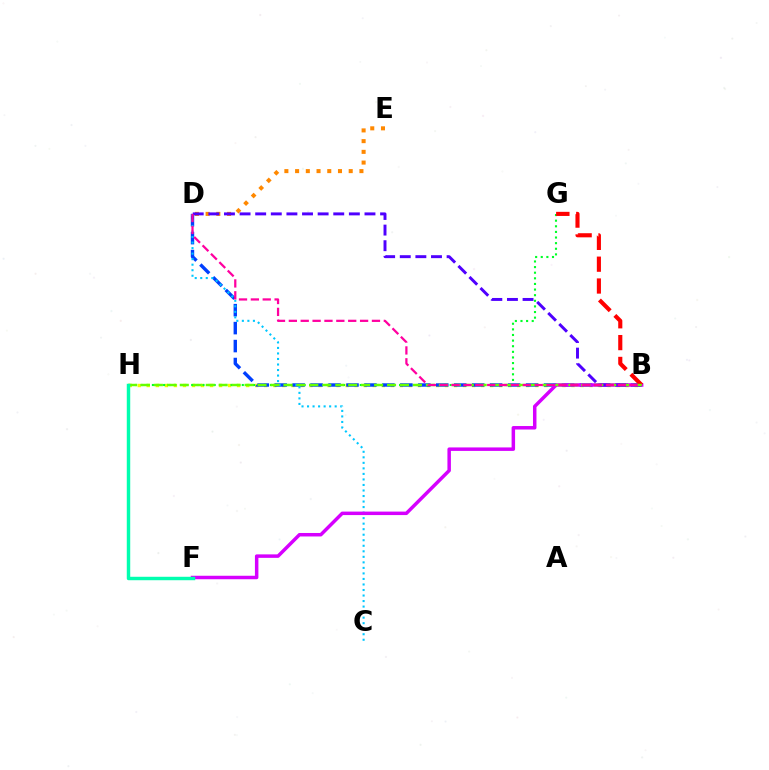{('B', 'H'): [{'color': '#eeff00', 'line_style': 'dotted', 'thickness': 2.46}, {'color': '#66ff00', 'line_style': 'dashed', 'thickness': 1.76}], ('G', 'H'): [{'color': '#00ff27', 'line_style': 'dotted', 'thickness': 1.53}], ('B', 'D'): [{'color': '#003fff', 'line_style': 'dashed', 'thickness': 2.44}, {'color': '#4f00ff', 'line_style': 'dashed', 'thickness': 2.12}, {'color': '#ff00a0', 'line_style': 'dashed', 'thickness': 1.61}], ('C', 'D'): [{'color': '#00c7ff', 'line_style': 'dotted', 'thickness': 1.5}], ('B', 'F'): [{'color': '#d600ff', 'line_style': 'solid', 'thickness': 2.51}], ('D', 'E'): [{'color': '#ff8800', 'line_style': 'dotted', 'thickness': 2.91}], ('B', 'G'): [{'color': '#ff0000', 'line_style': 'dashed', 'thickness': 2.96}], ('F', 'H'): [{'color': '#00ffaf', 'line_style': 'solid', 'thickness': 2.48}]}